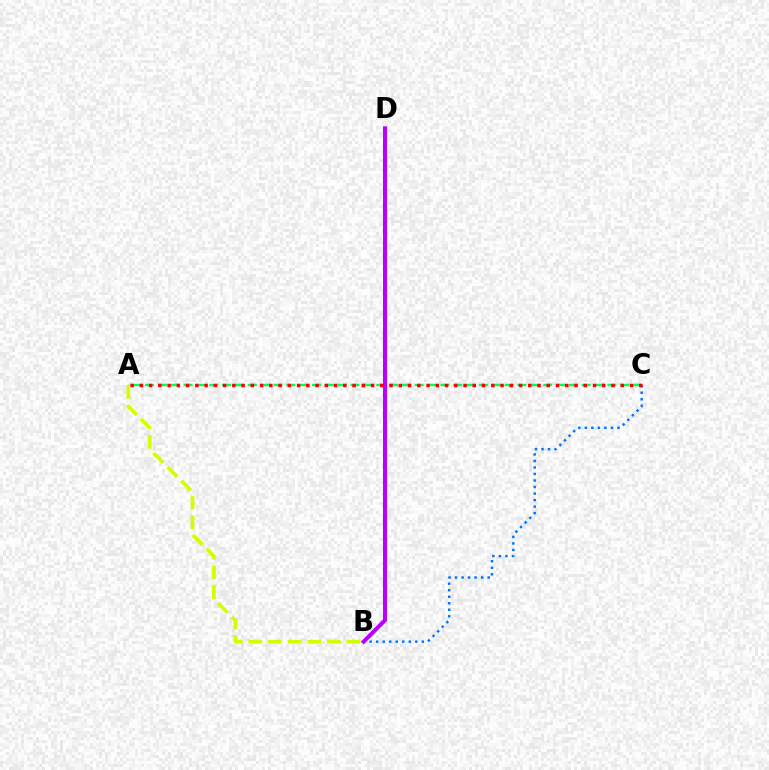{('A', 'C'): [{'color': '#00ff5c', 'line_style': 'dashed', 'thickness': 1.74}, {'color': '#ff0000', 'line_style': 'dotted', 'thickness': 2.51}], ('B', 'C'): [{'color': '#0074ff', 'line_style': 'dotted', 'thickness': 1.77}], ('B', 'D'): [{'color': '#b900ff', 'line_style': 'solid', 'thickness': 2.9}], ('A', 'B'): [{'color': '#d1ff00', 'line_style': 'dashed', 'thickness': 2.67}]}